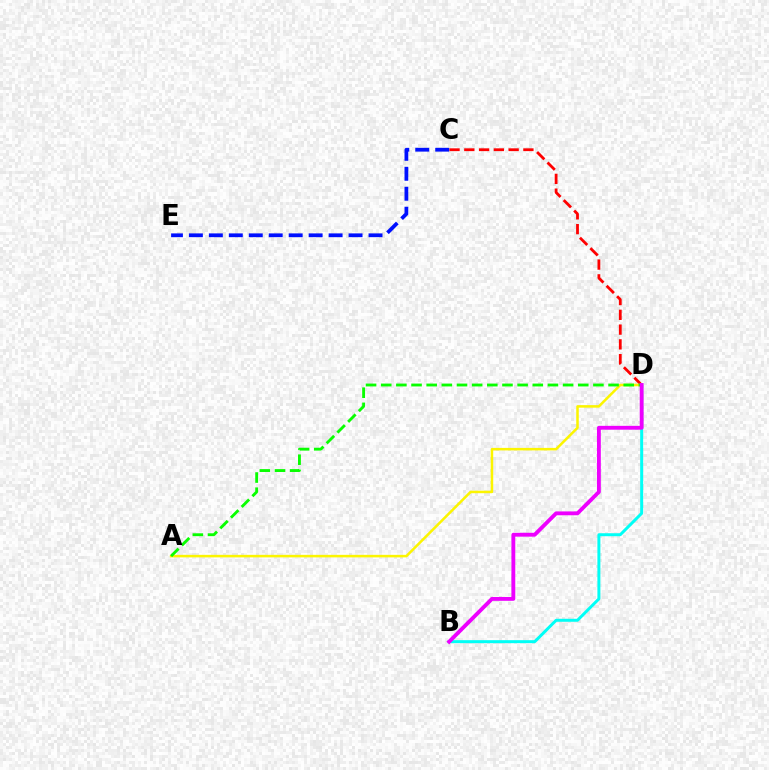{('C', 'D'): [{'color': '#ff0000', 'line_style': 'dashed', 'thickness': 2.01}], ('A', 'D'): [{'color': '#fcf500', 'line_style': 'solid', 'thickness': 1.82}, {'color': '#08ff00', 'line_style': 'dashed', 'thickness': 2.06}], ('C', 'E'): [{'color': '#0010ff', 'line_style': 'dashed', 'thickness': 2.71}], ('B', 'D'): [{'color': '#00fff6', 'line_style': 'solid', 'thickness': 2.15}, {'color': '#ee00ff', 'line_style': 'solid', 'thickness': 2.78}]}